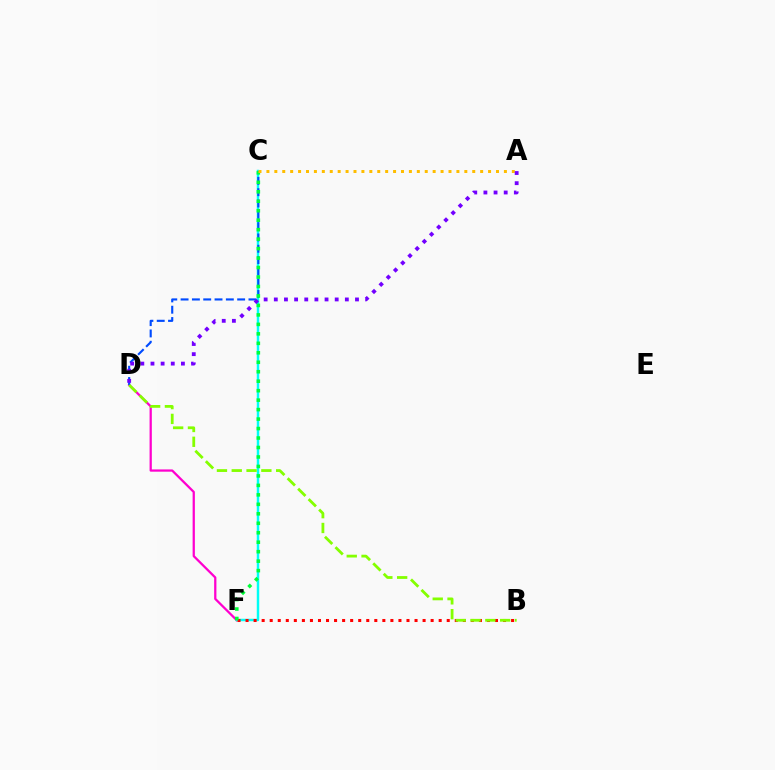{('D', 'F'): [{'color': '#ff00cf', 'line_style': 'solid', 'thickness': 1.63}], ('C', 'F'): [{'color': '#00fff6', 'line_style': 'solid', 'thickness': 1.78}, {'color': '#00ff39', 'line_style': 'dotted', 'thickness': 2.57}], ('B', 'F'): [{'color': '#ff0000', 'line_style': 'dotted', 'thickness': 2.19}], ('C', 'D'): [{'color': '#004bff', 'line_style': 'dashed', 'thickness': 1.54}], ('A', 'C'): [{'color': '#ffbd00', 'line_style': 'dotted', 'thickness': 2.15}], ('A', 'D'): [{'color': '#7200ff', 'line_style': 'dotted', 'thickness': 2.76}], ('B', 'D'): [{'color': '#84ff00', 'line_style': 'dashed', 'thickness': 2.01}]}